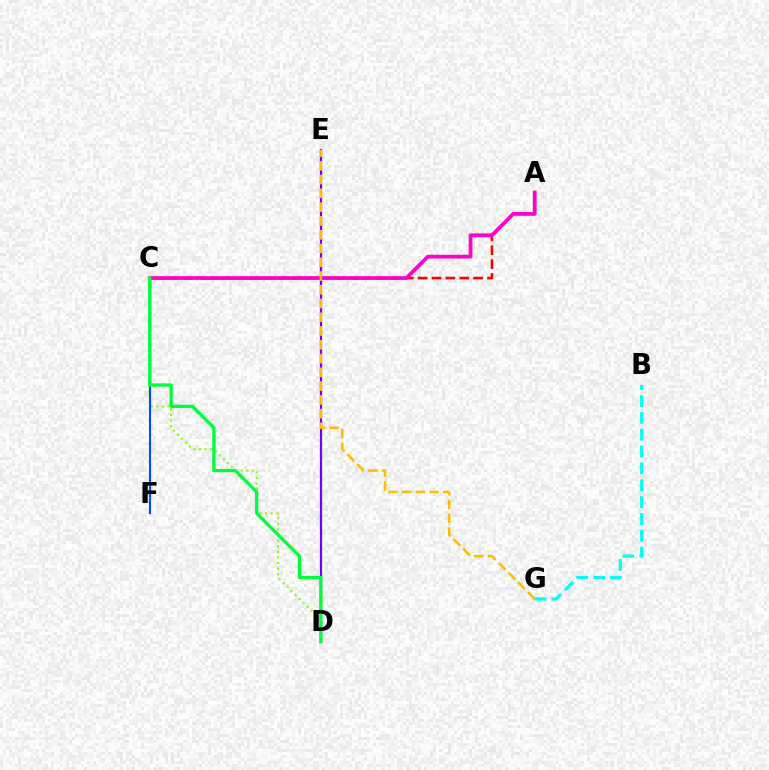{('A', 'C'): [{'color': '#ff0000', 'line_style': 'dashed', 'thickness': 1.88}, {'color': '#ff00cf', 'line_style': 'solid', 'thickness': 2.7}], ('D', 'E'): [{'color': '#7200ff', 'line_style': 'solid', 'thickness': 1.61}], ('E', 'G'): [{'color': '#ffbd00', 'line_style': 'dashed', 'thickness': 1.87}], ('C', 'D'): [{'color': '#84ff00', 'line_style': 'dotted', 'thickness': 1.52}, {'color': '#00ff39', 'line_style': 'solid', 'thickness': 2.39}], ('C', 'F'): [{'color': '#004bff', 'line_style': 'solid', 'thickness': 1.52}], ('B', 'G'): [{'color': '#00fff6', 'line_style': 'dashed', 'thickness': 2.29}]}